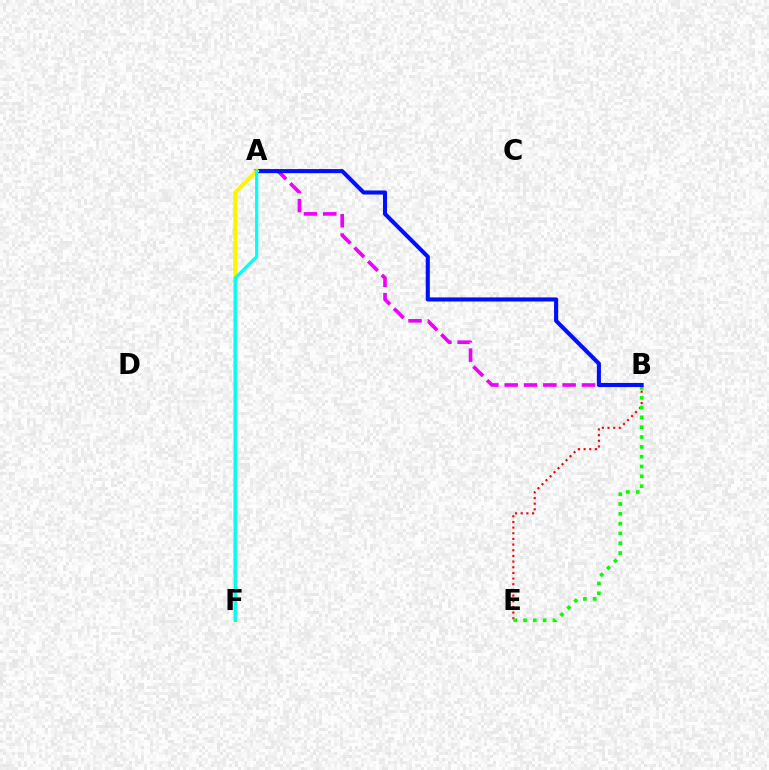{('A', 'B'): [{'color': '#ee00ff', 'line_style': 'dashed', 'thickness': 2.63}, {'color': '#0010ff', 'line_style': 'solid', 'thickness': 2.94}], ('B', 'E'): [{'color': '#ff0000', 'line_style': 'dotted', 'thickness': 1.54}, {'color': '#08ff00', 'line_style': 'dotted', 'thickness': 2.67}], ('A', 'F'): [{'color': '#fcf500', 'line_style': 'solid', 'thickness': 2.92}, {'color': '#00fff6', 'line_style': 'solid', 'thickness': 2.29}]}